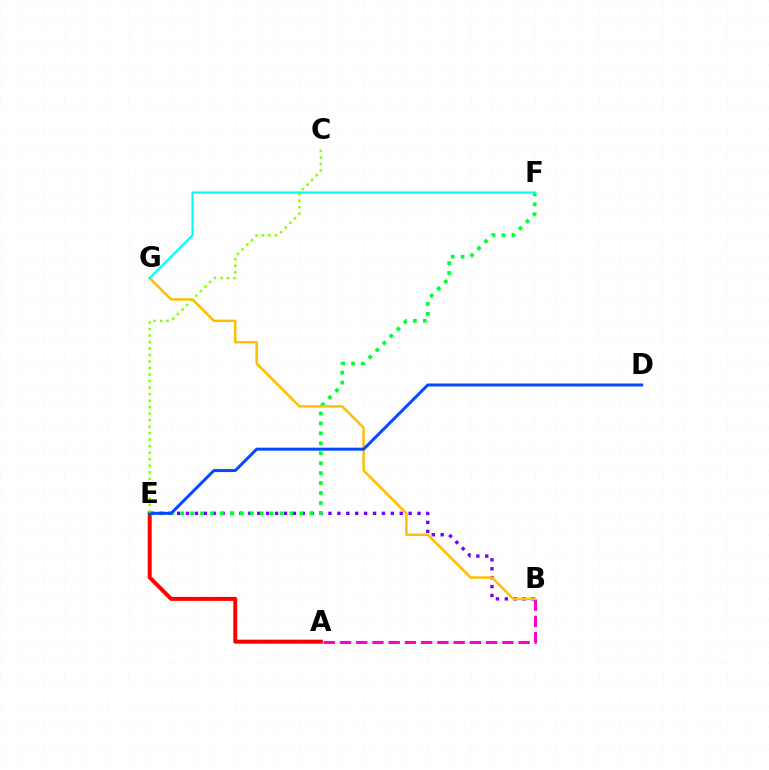{('A', 'B'): [{'color': '#ff00cf', 'line_style': 'dashed', 'thickness': 2.21}], ('B', 'E'): [{'color': '#7200ff', 'line_style': 'dotted', 'thickness': 2.42}], ('A', 'E'): [{'color': '#ff0000', 'line_style': 'solid', 'thickness': 2.85}], ('E', 'F'): [{'color': '#00ff39', 'line_style': 'dotted', 'thickness': 2.7}], ('B', 'G'): [{'color': '#ffbd00', 'line_style': 'solid', 'thickness': 1.76}], ('D', 'E'): [{'color': '#004bff', 'line_style': 'solid', 'thickness': 2.15}], ('F', 'G'): [{'color': '#00fff6', 'line_style': 'solid', 'thickness': 1.53}], ('C', 'E'): [{'color': '#84ff00', 'line_style': 'dotted', 'thickness': 1.77}]}